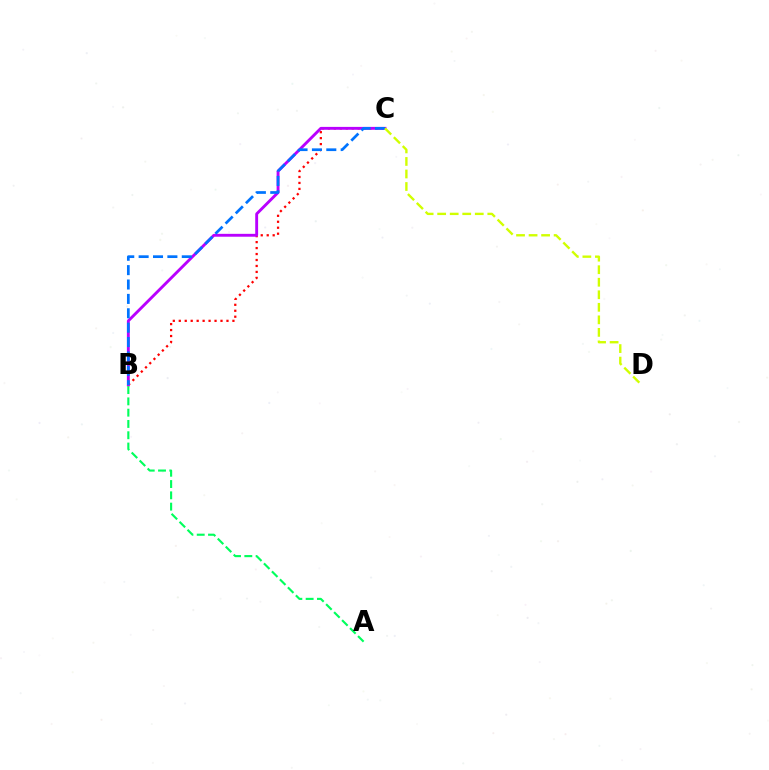{('B', 'C'): [{'color': '#ff0000', 'line_style': 'dotted', 'thickness': 1.62}, {'color': '#b900ff', 'line_style': 'solid', 'thickness': 2.07}, {'color': '#0074ff', 'line_style': 'dashed', 'thickness': 1.95}], ('C', 'D'): [{'color': '#d1ff00', 'line_style': 'dashed', 'thickness': 1.7}], ('A', 'B'): [{'color': '#00ff5c', 'line_style': 'dashed', 'thickness': 1.53}]}